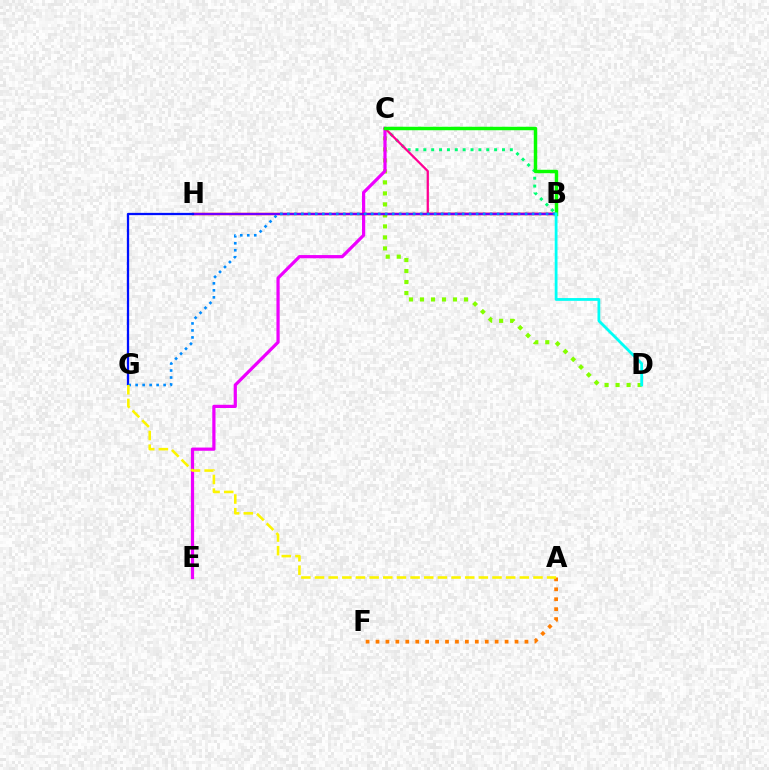{('B', 'C'): [{'color': '#00ff74', 'line_style': 'dotted', 'thickness': 2.14}, {'color': '#ff0094', 'line_style': 'solid', 'thickness': 1.63}, {'color': '#08ff00', 'line_style': 'solid', 'thickness': 2.49}], ('C', 'D'): [{'color': '#84ff00', 'line_style': 'dotted', 'thickness': 2.99}], ('C', 'E'): [{'color': '#ee00ff', 'line_style': 'solid', 'thickness': 2.31}], ('B', 'H'): [{'color': '#ff0000', 'line_style': 'solid', 'thickness': 1.76}, {'color': '#7200ff', 'line_style': 'solid', 'thickness': 1.55}], ('A', 'F'): [{'color': '#ff7c00', 'line_style': 'dotted', 'thickness': 2.7}], ('G', 'H'): [{'color': '#0010ff', 'line_style': 'solid', 'thickness': 1.64}], ('B', 'G'): [{'color': '#008cff', 'line_style': 'dotted', 'thickness': 1.9}], ('B', 'D'): [{'color': '#00fff6', 'line_style': 'solid', 'thickness': 2.01}], ('A', 'G'): [{'color': '#fcf500', 'line_style': 'dashed', 'thickness': 1.85}]}